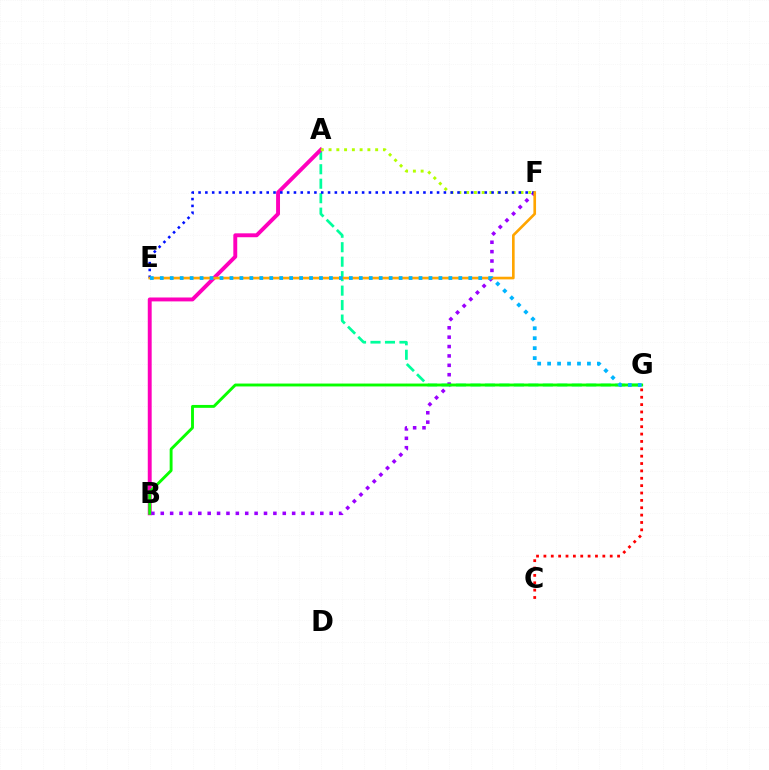{('C', 'G'): [{'color': '#ff0000', 'line_style': 'dotted', 'thickness': 2.0}], ('A', 'G'): [{'color': '#00ff9d', 'line_style': 'dashed', 'thickness': 1.97}], ('A', 'B'): [{'color': '#ff00bd', 'line_style': 'solid', 'thickness': 2.81}], ('A', 'F'): [{'color': '#b3ff00', 'line_style': 'dotted', 'thickness': 2.11}], ('B', 'F'): [{'color': '#9b00ff', 'line_style': 'dotted', 'thickness': 2.55}], ('B', 'G'): [{'color': '#08ff00', 'line_style': 'solid', 'thickness': 2.08}], ('E', 'F'): [{'color': '#0010ff', 'line_style': 'dotted', 'thickness': 1.85}, {'color': '#ffa500', 'line_style': 'solid', 'thickness': 1.91}], ('E', 'G'): [{'color': '#00b5ff', 'line_style': 'dotted', 'thickness': 2.7}]}